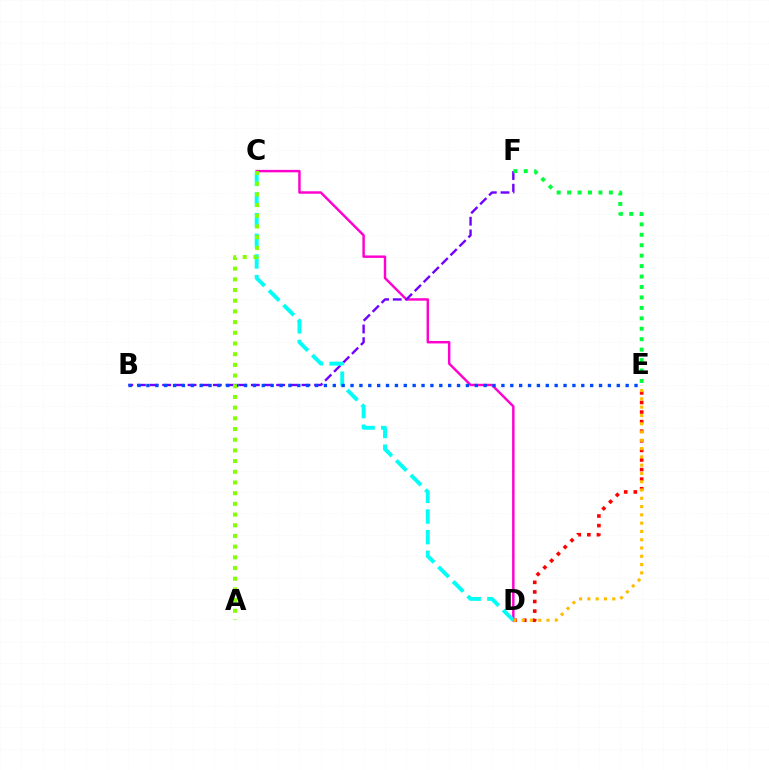{('C', 'D'): [{'color': '#ff00cf', 'line_style': 'solid', 'thickness': 1.76}, {'color': '#00fff6', 'line_style': 'dashed', 'thickness': 2.8}], ('B', 'F'): [{'color': '#7200ff', 'line_style': 'dashed', 'thickness': 1.72}], ('B', 'E'): [{'color': '#004bff', 'line_style': 'dotted', 'thickness': 2.41}], ('D', 'E'): [{'color': '#ff0000', 'line_style': 'dotted', 'thickness': 2.6}, {'color': '#ffbd00', 'line_style': 'dotted', 'thickness': 2.25}], ('A', 'C'): [{'color': '#84ff00', 'line_style': 'dotted', 'thickness': 2.91}], ('E', 'F'): [{'color': '#00ff39', 'line_style': 'dotted', 'thickness': 2.84}]}